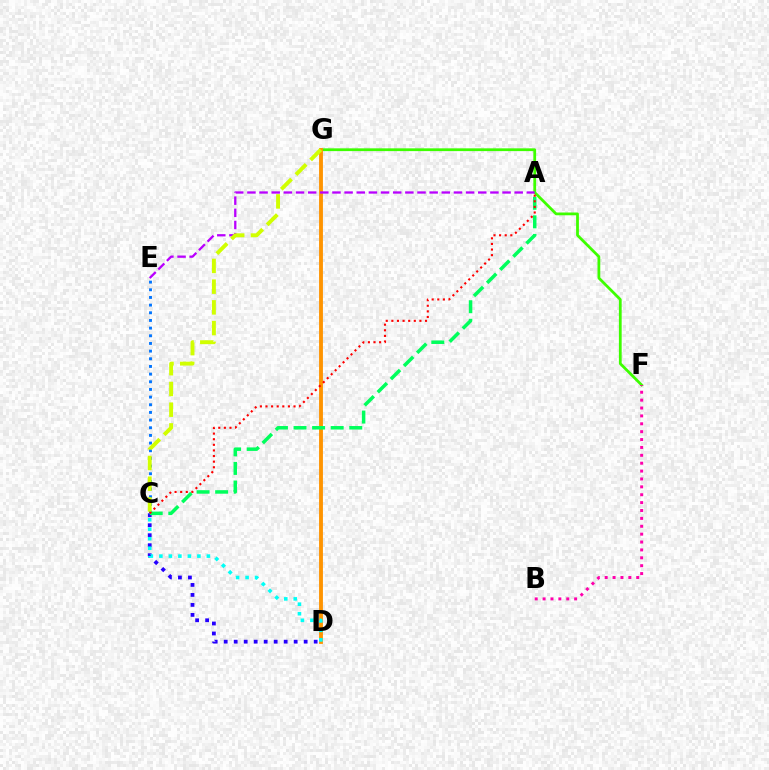{('C', 'D'): [{'color': '#2500ff', 'line_style': 'dotted', 'thickness': 2.72}, {'color': '#00fff6', 'line_style': 'dotted', 'thickness': 2.58}], ('F', 'G'): [{'color': '#3dff00', 'line_style': 'solid', 'thickness': 1.99}], ('D', 'G'): [{'color': '#ff9400', 'line_style': 'solid', 'thickness': 2.77}], ('C', 'E'): [{'color': '#0074ff', 'line_style': 'dotted', 'thickness': 2.08}], ('A', 'C'): [{'color': '#00ff5c', 'line_style': 'dashed', 'thickness': 2.52}, {'color': '#ff0000', 'line_style': 'dotted', 'thickness': 1.52}], ('A', 'E'): [{'color': '#b900ff', 'line_style': 'dashed', 'thickness': 1.65}], ('B', 'F'): [{'color': '#ff00ac', 'line_style': 'dotted', 'thickness': 2.14}], ('C', 'G'): [{'color': '#d1ff00', 'line_style': 'dashed', 'thickness': 2.82}]}